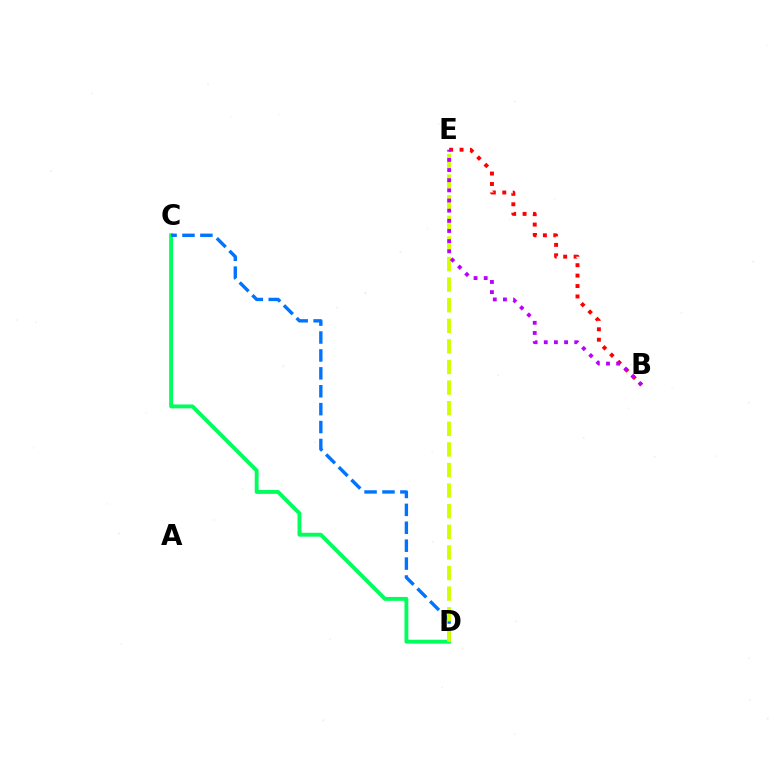{('B', 'E'): [{'color': '#ff0000', 'line_style': 'dotted', 'thickness': 2.83}, {'color': '#b900ff', 'line_style': 'dotted', 'thickness': 2.76}], ('C', 'D'): [{'color': '#00ff5c', 'line_style': 'solid', 'thickness': 2.79}, {'color': '#0074ff', 'line_style': 'dashed', 'thickness': 2.43}], ('D', 'E'): [{'color': '#d1ff00', 'line_style': 'dashed', 'thickness': 2.8}]}